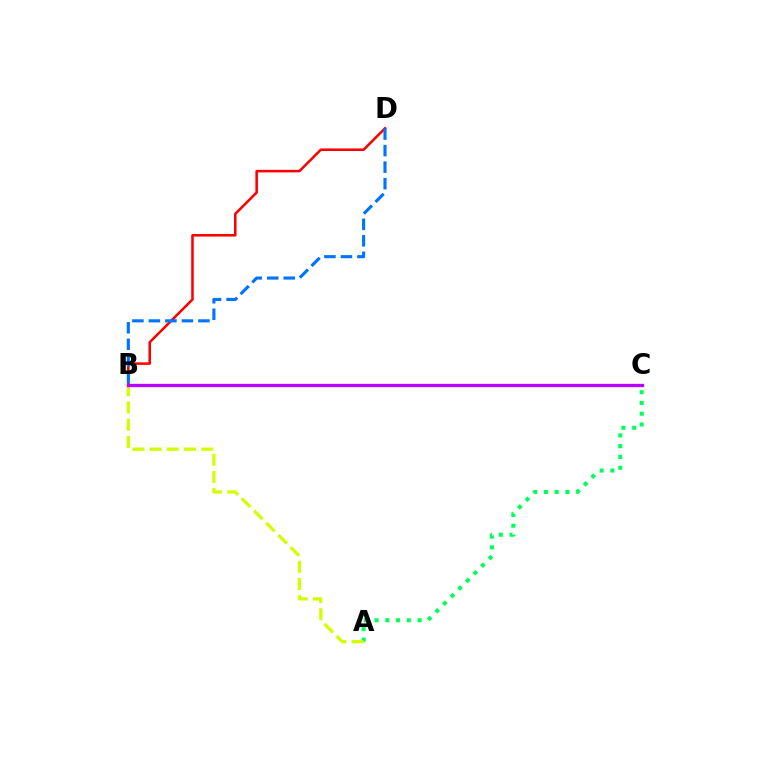{('A', 'C'): [{'color': '#00ff5c', 'line_style': 'dotted', 'thickness': 2.92}], ('B', 'D'): [{'color': '#ff0000', 'line_style': 'solid', 'thickness': 1.83}, {'color': '#0074ff', 'line_style': 'dashed', 'thickness': 2.24}], ('A', 'B'): [{'color': '#d1ff00', 'line_style': 'dashed', 'thickness': 2.34}], ('B', 'C'): [{'color': '#b900ff', 'line_style': 'solid', 'thickness': 2.38}]}